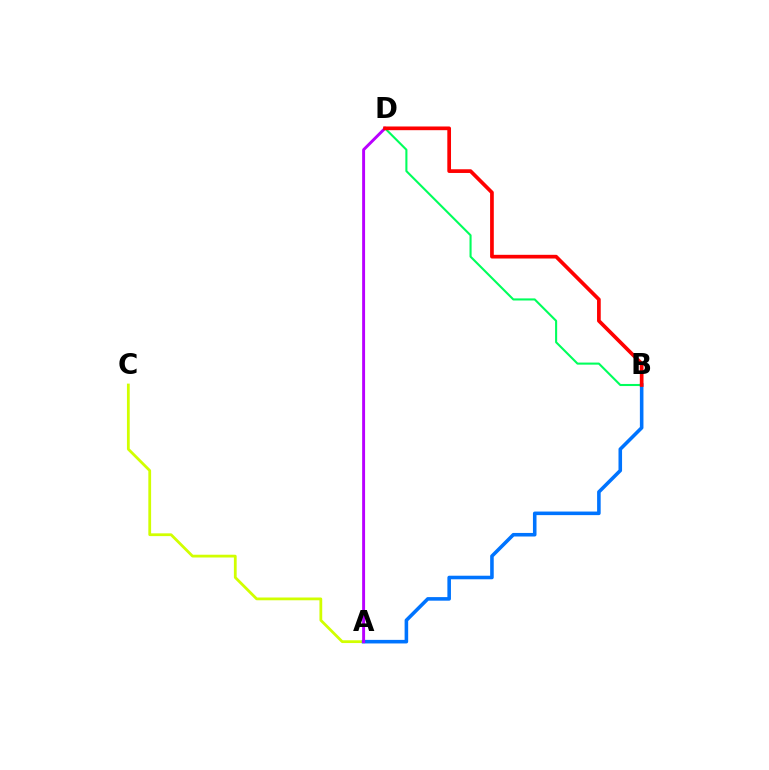{('A', 'C'): [{'color': '#d1ff00', 'line_style': 'solid', 'thickness': 2.0}], ('A', 'B'): [{'color': '#0074ff', 'line_style': 'solid', 'thickness': 2.57}], ('A', 'D'): [{'color': '#b900ff', 'line_style': 'solid', 'thickness': 2.11}], ('B', 'D'): [{'color': '#00ff5c', 'line_style': 'solid', 'thickness': 1.51}, {'color': '#ff0000', 'line_style': 'solid', 'thickness': 2.66}]}